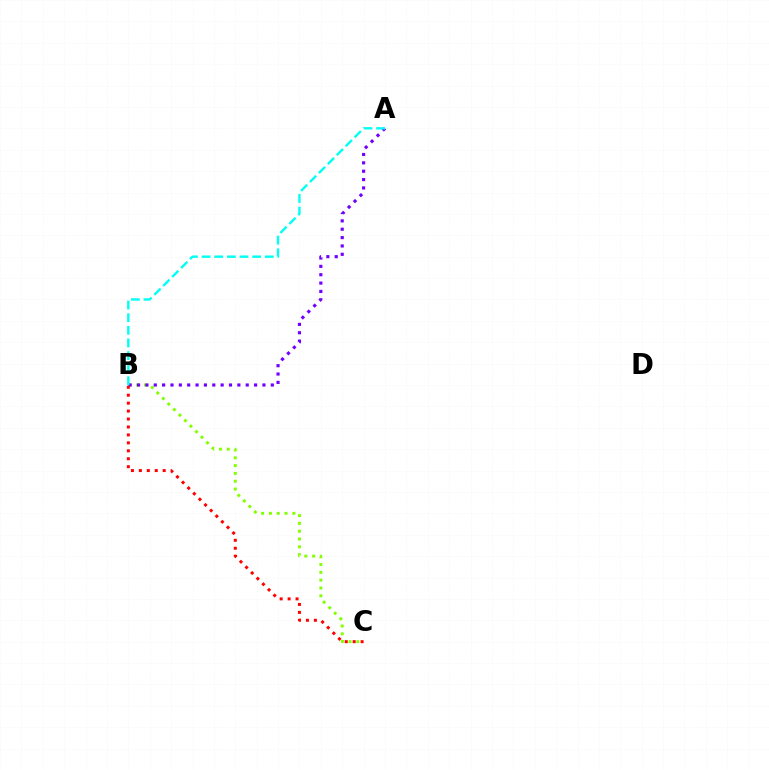{('B', 'C'): [{'color': '#84ff00', 'line_style': 'dotted', 'thickness': 2.12}, {'color': '#ff0000', 'line_style': 'dotted', 'thickness': 2.16}], ('A', 'B'): [{'color': '#7200ff', 'line_style': 'dotted', 'thickness': 2.27}, {'color': '#00fff6', 'line_style': 'dashed', 'thickness': 1.72}]}